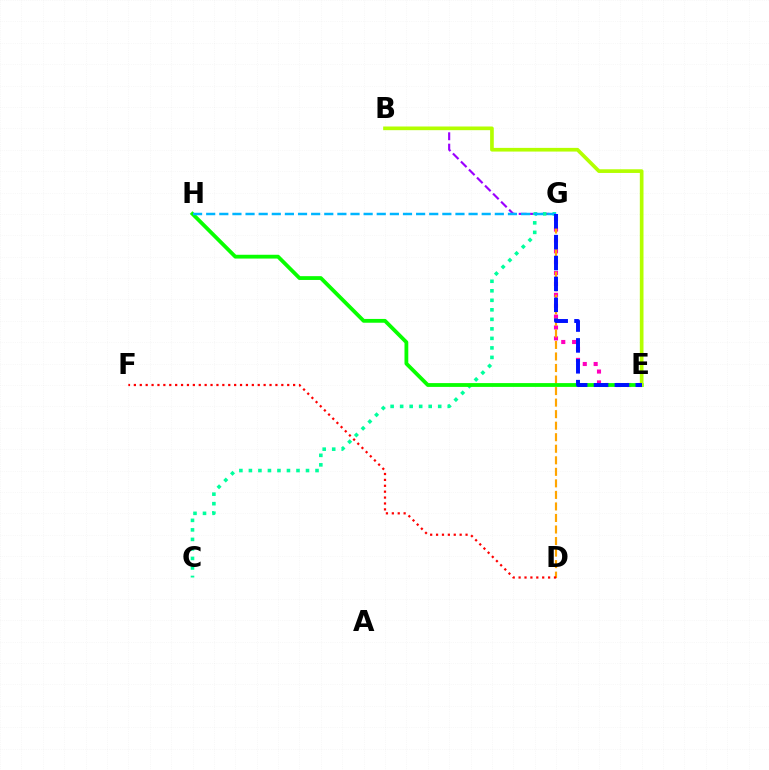{('E', 'G'): [{'color': '#ff00bd', 'line_style': 'dotted', 'thickness': 2.96}, {'color': '#0010ff', 'line_style': 'dashed', 'thickness': 2.84}], ('D', 'G'): [{'color': '#ffa500', 'line_style': 'dashed', 'thickness': 1.57}], ('B', 'G'): [{'color': '#9b00ff', 'line_style': 'dashed', 'thickness': 1.54}], ('C', 'G'): [{'color': '#00ff9d', 'line_style': 'dotted', 'thickness': 2.59}], ('E', 'H'): [{'color': '#08ff00', 'line_style': 'solid', 'thickness': 2.73}], ('G', 'H'): [{'color': '#00b5ff', 'line_style': 'dashed', 'thickness': 1.78}], ('B', 'E'): [{'color': '#b3ff00', 'line_style': 'solid', 'thickness': 2.65}], ('D', 'F'): [{'color': '#ff0000', 'line_style': 'dotted', 'thickness': 1.6}]}